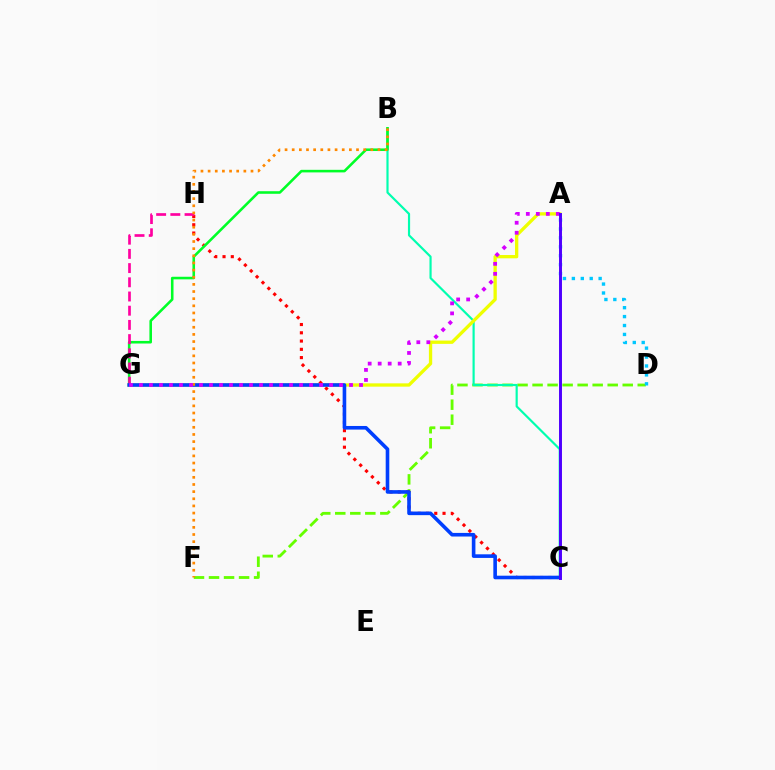{('D', 'F'): [{'color': '#66ff00', 'line_style': 'dashed', 'thickness': 2.04}], ('A', 'D'): [{'color': '#00c7ff', 'line_style': 'dotted', 'thickness': 2.42}], ('C', 'H'): [{'color': '#ff0000', 'line_style': 'dotted', 'thickness': 2.25}], ('B', 'C'): [{'color': '#00ffaf', 'line_style': 'solid', 'thickness': 1.56}], ('B', 'G'): [{'color': '#00ff27', 'line_style': 'solid', 'thickness': 1.86}], ('A', 'G'): [{'color': '#eeff00', 'line_style': 'solid', 'thickness': 2.38}, {'color': '#d600ff', 'line_style': 'dotted', 'thickness': 2.72}], ('G', 'H'): [{'color': '#ff00a0', 'line_style': 'dashed', 'thickness': 1.93}], ('C', 'G'): [{'color': '#003fff', 'line_style': 'solid', 'thickness': 2.6}], ('B', 'F'): [{'color': '#ff8800', 'line_style': 'dotted', 'thickness': 1.94}], ('A', 'C'): [{'color': '#4f00ff', 'line_style': 'solid', 'thickness': 2.12}]}